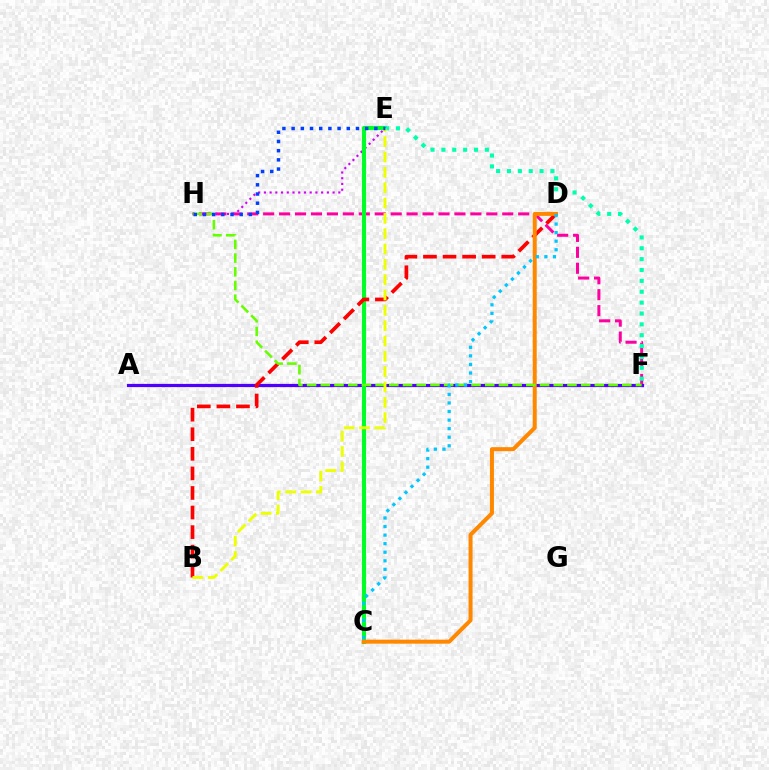{('F', 'H'): [{'color': '#ff00a0', 'line_style': 'dashed', 'thickness': 2.17}, {'color': '#66ff00', 'line_style': 'dashed', 'thickness': 1.86}], ('A', 'F'): [{'color': '#4f00ff', 'line_style': 'solid', 'thickness': 2.31}], ('E', 'H'): [{'color': '#d600ff', 'line_style': 'dotted', 'thickness': 1.56}, {'color': '#003fff', 'line_style': 'dotted', 'thickness': 2.5}], ('C', 'E'): [{'color': '#00ff27', 'line_style': 'solid', 'thickness': 2.94}], ('B', 'D'): [{'color': '#ff0000', 'line_style': 'dashed', 'thickness': 2.66}], ('C', 'D'): [{'color': '#ff8800', 'line_style': 'solid', 'thickness': 2.88}, {'color': '#00c7ff', 'line_style': 'dotted', 'thickness': 2.33}], ('E', 'F'): [{'color': '#00ffaf', 'line_style': 'dotted', 'thickness': 2.95}], ('B', 'E'): [{'color': '#eeff00', 'line_style': 'dashed', 'thickness': 2.08}]}